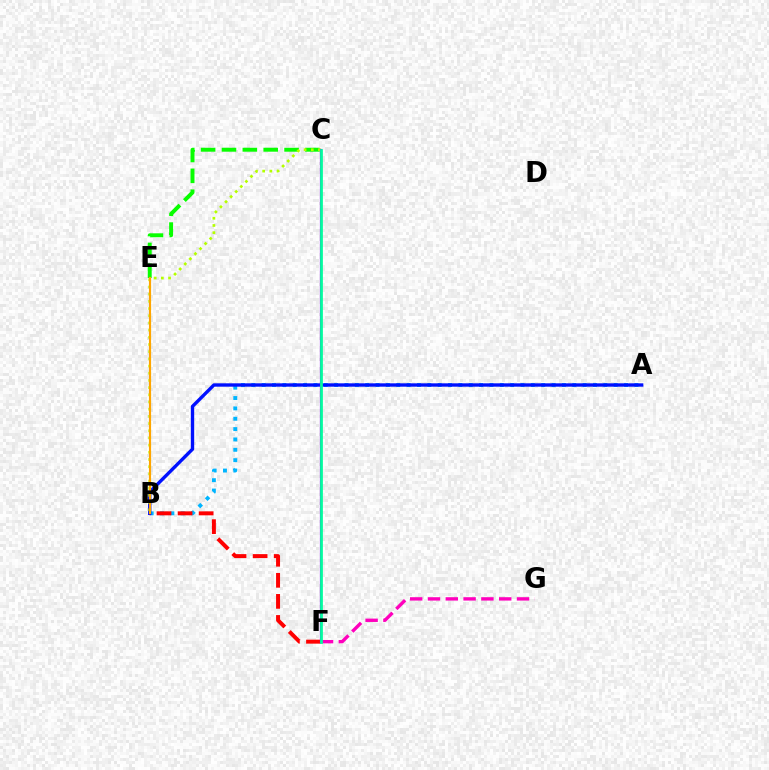{('C', 'E'): [{'color': '#08ff00', 'line_style': 'dashed', 'thickness': 2.83}], ('A', 'B'): [{'color': '#00b5ff', 'line_style': 'dotted', 'thickness': 2.81}, {'color': '#0010ff', 'line_style': 'solid', 'thickness': 2.42}], ('F', 'G'): [{'color': '#ff00bd', 'line_style': 'dashed', 'thickness': 2.42}], ('B', 'F'): [{'color': '#ff0000', 'line_style': 'dashed', 'thickness': 2.86}], ('B', 'C'): [{'color': '#b3ff00', 'line_style': 'dotted', 'thickness': 1.95}], ('C', 'F'): [{'color': '#9b00ff', 'line_style': 'solid', 'thickness': 1.61}, {'color': '#00ff9d', 'line_style': 'solid', 'thickness': 1.96}], ('B', 'E'): [{'color': '#ffa500', 'line_style': 'solid', 'thickness': 1.54}]}